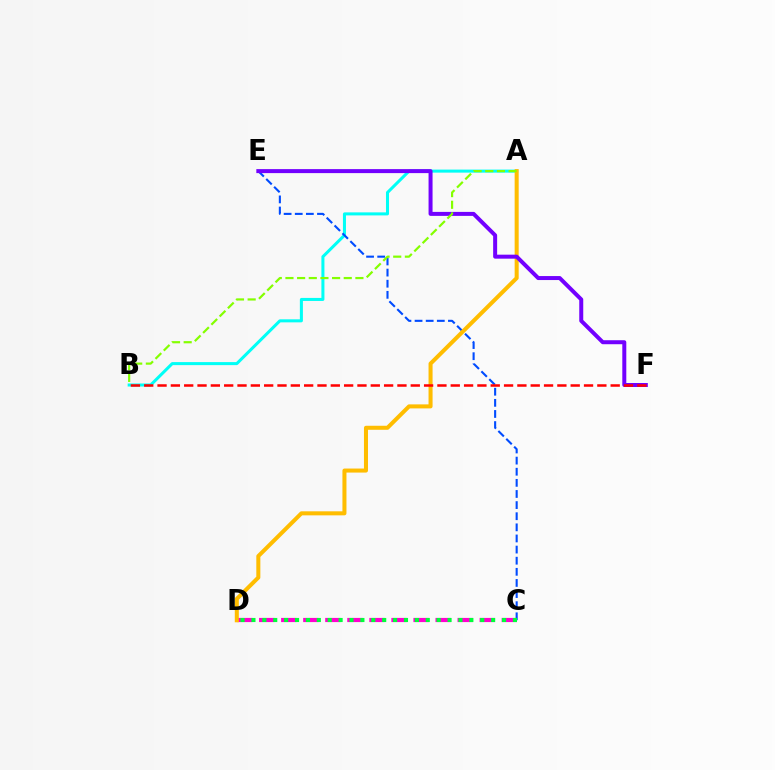{('C', 'D'): [{'color': '#ff00cf', 'line_style': 'dashed', 'thickness': 3.0}, {'color': '#00ff39', 'line_style': 'dotted', 'thickness': 2.96}], ('A', 'B'): [{'color': '#00fff6', 'line_style': 'solid', 'thickness': 2.18}, {'color': '#84ff00', 'line_style': 'dashed', 'thickness': 1.58}], ('C', 'E'): [{'color': '#004bff', 'line_style': 'dashed', 'thickness': 1.51}], ('A', 'D'): [{'color': '#ffbd00', 'line_style': 'solid', 'thickness': 2.9}], ('E', 'F'): [{'color': '#7200ff', 'line_style': 'solid', 'thickness': 2.87}], ('B', 'F'): [{'color': '#ff0000', 'line_style': 'dashed', 'thickness': 1.81}]}